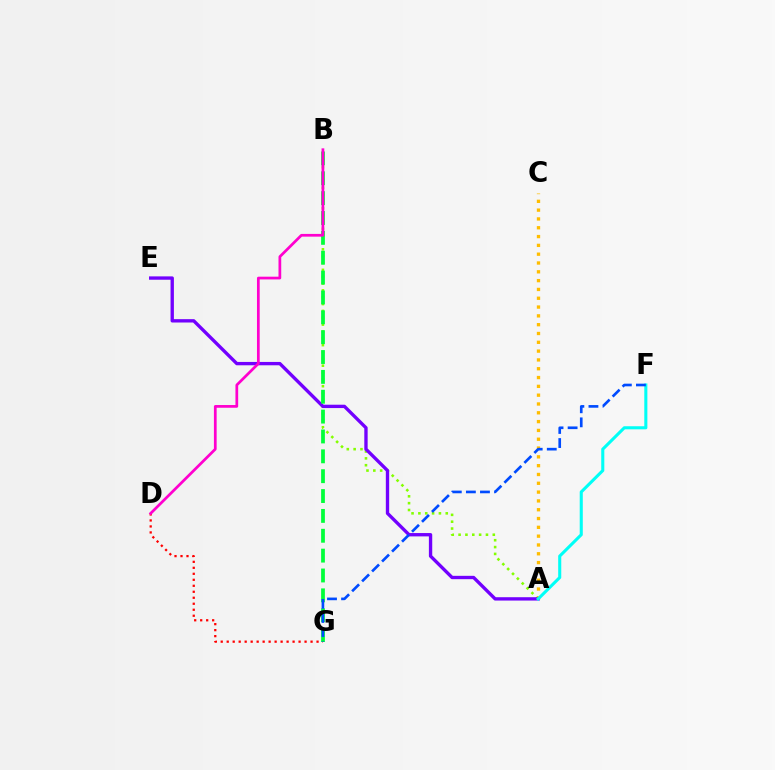{('A', 'B'): [{'color': '#84ff00', 'line_style': 'dotted', 'thickness': 1.86}], ('A', 'C'): [{'color': '#ffbd00', 'line_style': 'dotted', 'thickness': 2.39}], ('A', 'E'): [{'color': '#7200ff', 'line_style': 'solid', 'thickness': 2.41}], ('A', 'F'): [{'color': '#00fff6', 'line_style': 'solid', 'thickness': 2.21}], ('D', 'G'): [{'color': '#ff0000', 'line_style': 'dotted', 'thickness': 1.63}], ('B', 'G'): [{'color': '#00ff39', 'line_style': 'dashed', 'thickness': 2.7}], ('B', 'D'): [{'color': '#ff00cf', 'line_style': 'solid', 'thickness': 1.97}], ('F', 'G'): [{'color': '#004bff', 'line_style': 'dashed', 'thickness': 1.91}]}